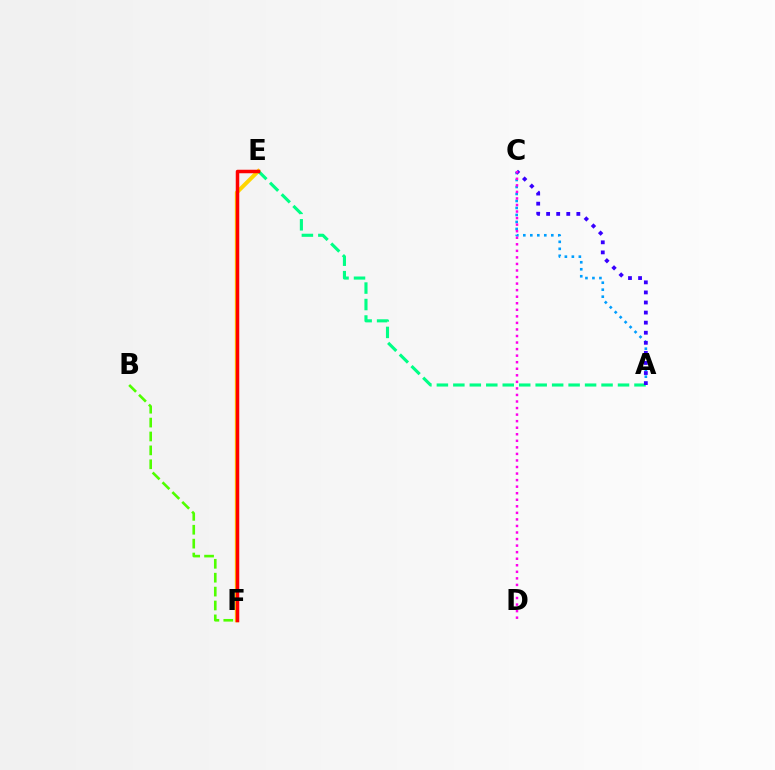{('B', 'F'): [{'color': '#4fff00', 'line_style': 'dashed', 'thickness': 1.89}], ('A', 'C'): [{'color': '#009eff', 'line_style': 'dotted', 'thickness': 1.9}, {'color': '#3700ff', 'line_style': 'dotted', 'thickness': 2.74}], ('E', 'F'): [{'color': '#ffd500', 'line_style': 'solid', 'thickness': 2.85}, {'color': '#ff0000', 'line_style': 'solid', 'thickness': 2.52}], ('A', 'E'): [{'color': '#00ff86', 'line_style': 'dashed', 'thickness': 2.24}], ('C', 'D'): [{'color': '#ff00ed', 'line_style': 'dotted', 'thickness': 1.78}]}